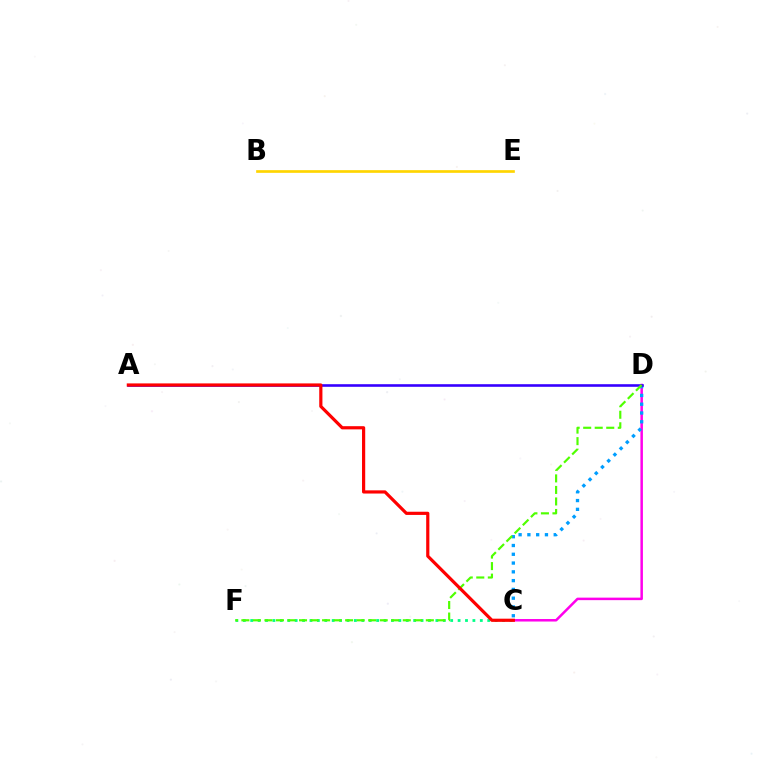{('C', 'D'): [{'color': '#ff00ed', 'line_style': 'solid', 'thickness': 1.81}, {'color': '#009eff', 'line_style': 'dotted', 'thickness': 2.39}], ('C', 'F'): [{'color': '#00ff86', 'line_style': 'dotted', 'thickness': 2.01}], ('B', 'E'): [{'color': '#ffd500', 'line_style': 'solid', 'thickness': 1.93}], ('A', 'D'): [{'color': '#3700ff', 'line_style': 'solid', 'thickness': 1.88}], ('D', 'F'): [{'color': '#4fff00', 'line_style': 'dashed', 'thickness': 1.57}], ('A', 'C'): [{'color': '#ff0000', 'line_style': 'solid', 'thickness': 2.3}]}